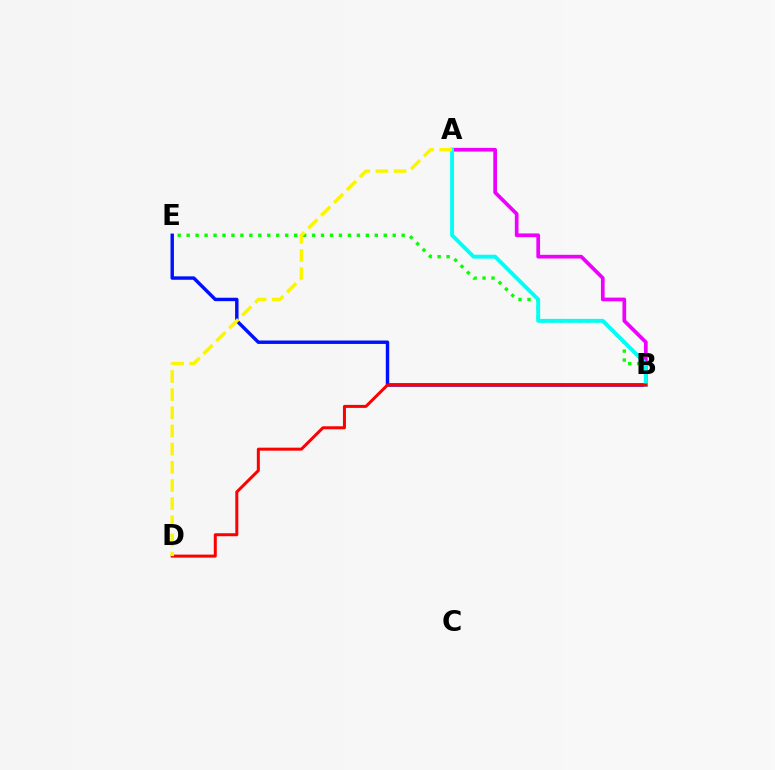{('A', 'B'): [{'color': '#ee00ff', 'line_style': 'solid', 'thickness': 2.67}, {'color': '#00fff6', 'line_style': 'solid', 'thickness': 2.81}], ('B', 'E'): [{'color': '#08ff00', 'line_style': 'dotted', 'thickness': 2.43}, {'color': '#0010ff', 'line_style': 'solid', 'thickness': 2.47}], ('B', 'D'): [{'color': '#ff0000', 'line_style': 'solid', 'thickness': 2.17}], ('A', 'D'): [{'color': '#fcf500', 'line_style': 'dashed', 'thickness': 2.47}]}